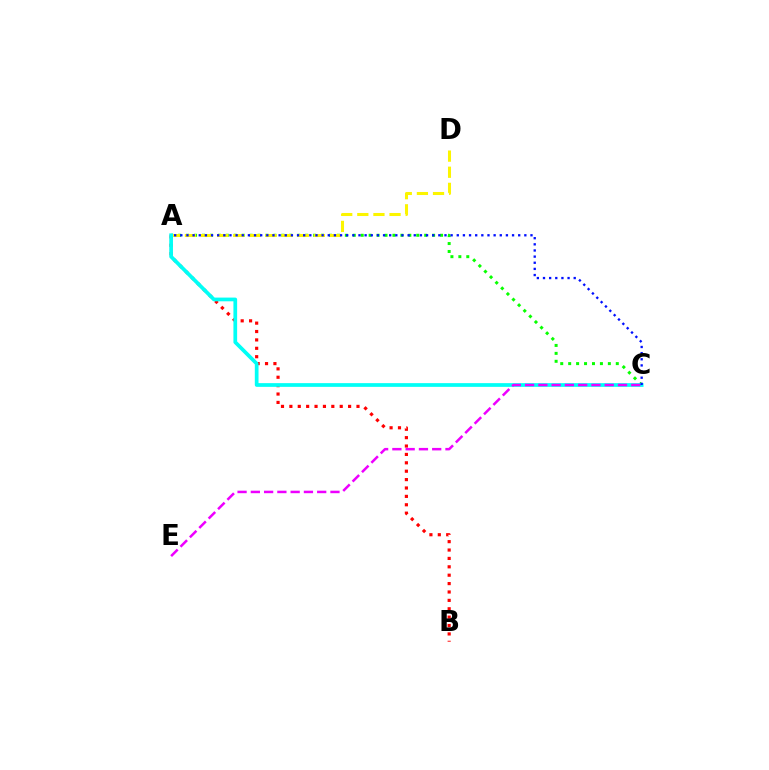{('A', 'B'): [{'color': '#ff0000', 'line_style': 'dotted', 'thickness': 2.28}], ('A', 'C'): [{'color': '#08ff00', 'line_style': 'dotted', 'thickness': 2.16}, {'color': '#00fff6', 'line_style': 'solid', 'thickness': 2.68}, {'color': '#0010ff', 'line_style': 'dotted', 'thickness': 1.67}], ('A', 'D'): [{'color': '#fcf500', 'line_style': 'dashed', 'thickness': 2.19}], ('C', 'E'): [{'color': '#ee00ff', 'line_style': 'dashed', 'thickness': 1.8}]}